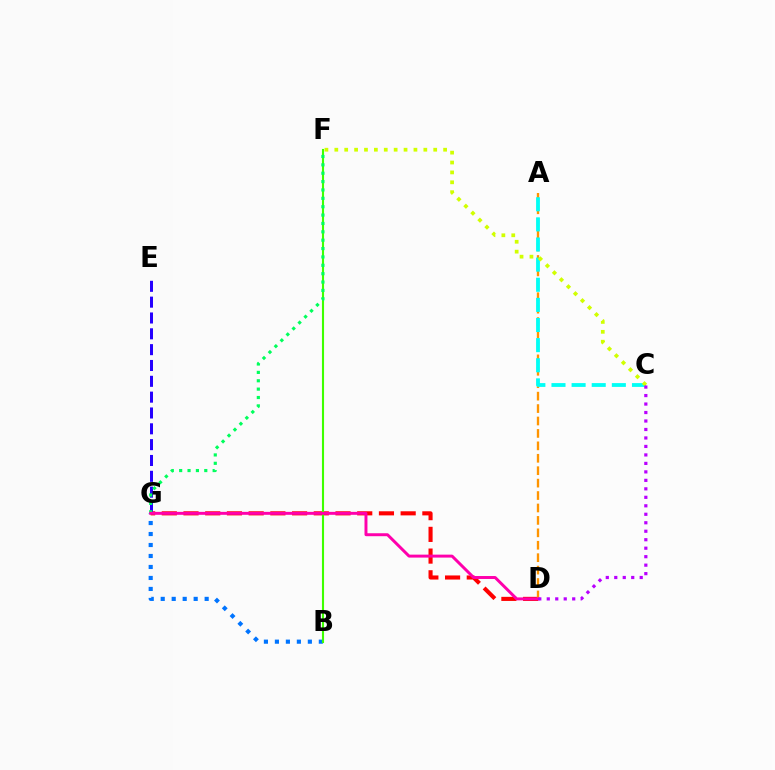{('B', 'G'): [{'color': '#0074ff', 'line_style': 'dotted', 'thickness': 2.98}], ('D', 'G'): [{'color': '#ff0000', 'line_style': 'dashed', 'thickness': 2.95}, {'color': '#ff00ac', 'line_style': 'solid', 'thickness': 2.13}], ('E', 'G'): [{'color': '#2500ff', 'line_style': 'dashed', 'thickness': 2.15}], ('B', 'F'): [{'color': '#3dff00', 'line_style': 'solid', 'thickness': 1.52}], ('F', 'G'): [{'color': '#00ff5c', 'line_style': 'dotted', 'thickness': 2.27}], ('A', 'D'): [{'color': '#ff9400', 'line_style': 'dashed', 'thickness': 1.69}], ('A', 'C'): [{'color': '#00fff6', 'line_style': 'dashed', 'thickness': 2.73}], ('C', 'F'): [{'color': '#d1ff00', 'line_style': 'dotted', 'thickness': 2.69}], ('C', 'D'): [{'color': '#b900ff', 'line_style': 'dotted', 'thickness': 2.3}]}